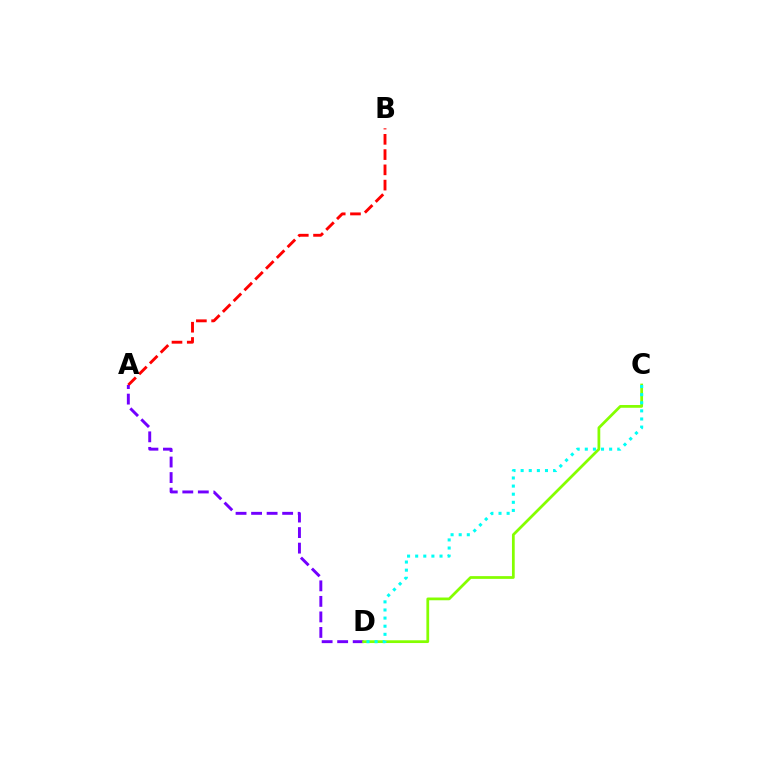{('A', 'B'): [{'color': '#ff0000', 'line_style': 'dashed', 'thickness': 2.07}], ('A', 'D'): [{'color': '#7200ff', 'line_style': 'dashed', 'thickness': 2.11}], ('C', 'D'): [{'color': '#84ff00', 'line_style': 'solid', 'thickness': 1.98}, {'color': '#00fff6', 'line_style': 'dotted', 'thickness': 2.2}]}